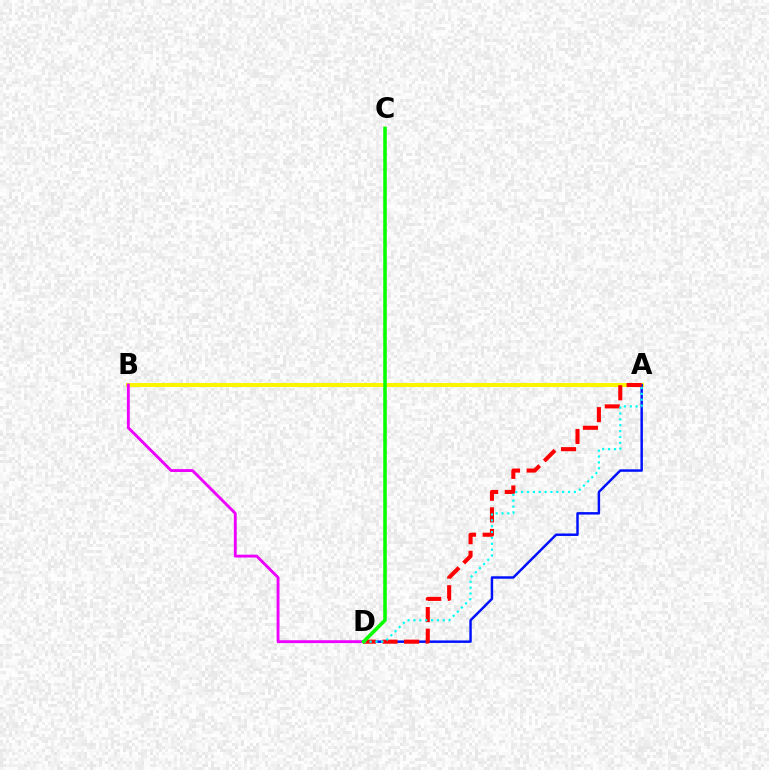{('A', 'B'): [{'color': '#fcf500', 'line_style': 'solid', 'thickness': 2.92}], ('B', 'D'): [{'color': '#ee00ff', 'line_style': 'solid', 'thickness': 2.07}], ('A', 'D'): [{'color': '#0010ff', 'line_style': 'solid', 'thickness': 1.77}, {'color': '#ff0000', 'line_style': 'dashed', 'thickness': 2.94}, {'color': '#00fff6', 'line_style': 'dotted', 'thickness': 1.59}], ('C', 'D'): [{'color': '#08ff00', 'line_style': 'solid', 'thickness': 2.55}]}